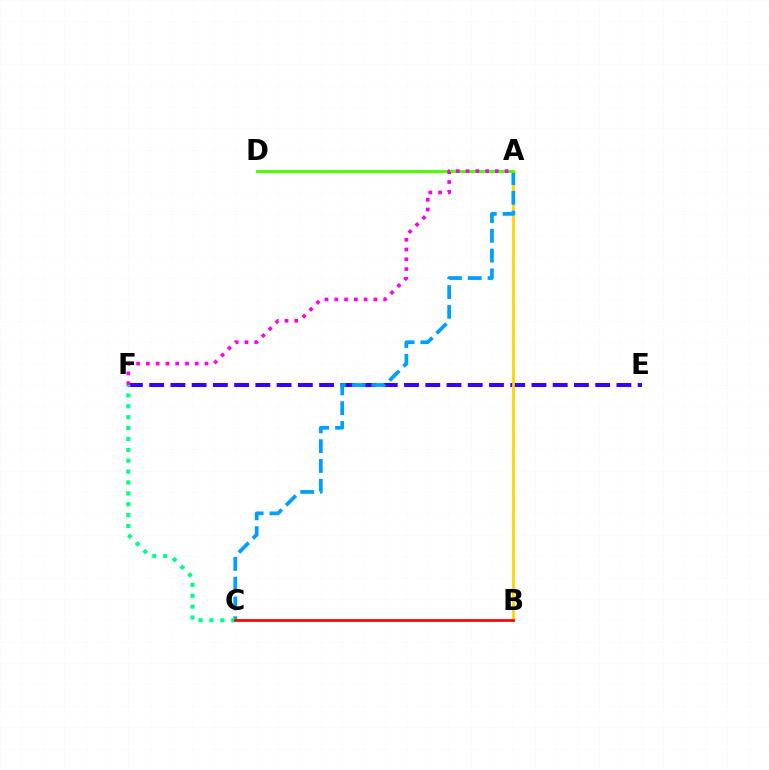{('E', 'F'): [{'color': '#3700ff', 'line_style': 'dashed', 'thickness': 2.89}], ('A', 'B'): [{'color': '#ffd500', 'line_style': 'solid', 'thickness': 1.99}], ('A', 'C'): [{'color': '#009eff', 'line_style': 'dashed', 'thickness': 2.69}], ('C', 'F'): [{'color': '#00ff86', 'line_style': 'dotted', 'thickness': 2.96}], ('B', 'C'): [{'color': '#ff0000', 'line_style': 'solid', 'thickness': 1.95}], ('A', 'D'): [{'color': '#4fff00', 'line_style': 'solid', 'thickness': 2.15}], ('A', 'F'): [{'color': '#ff00ed', 'line_style': 'dotted', 'thickness': 2.66}]}